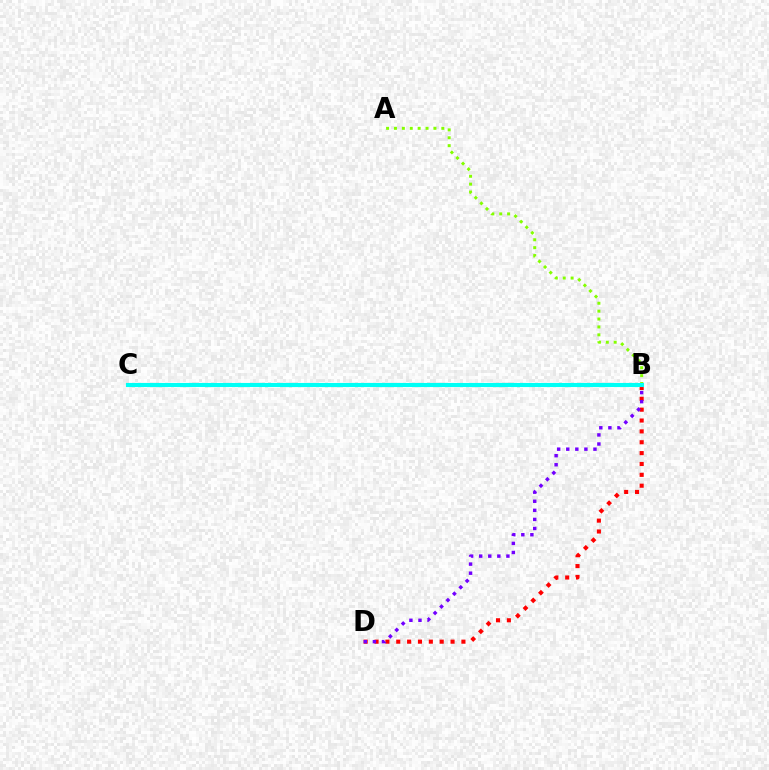{('B', 'D'): [{'color': '#ff0000', 'line_style': 'dotted', 'thickness': 2.95}, {'color': '#7200ff', 'line_style': 'dotted', 'thickness': 2.47}], ('A', 'B'): [{'color': '#84ff00', 'line_style': 'dotted', 'thickness': 2.14}], ('B', 'C'): [{'color': '#00fff6', 'line_style': 'solid', 'thickness': 2.95}]}